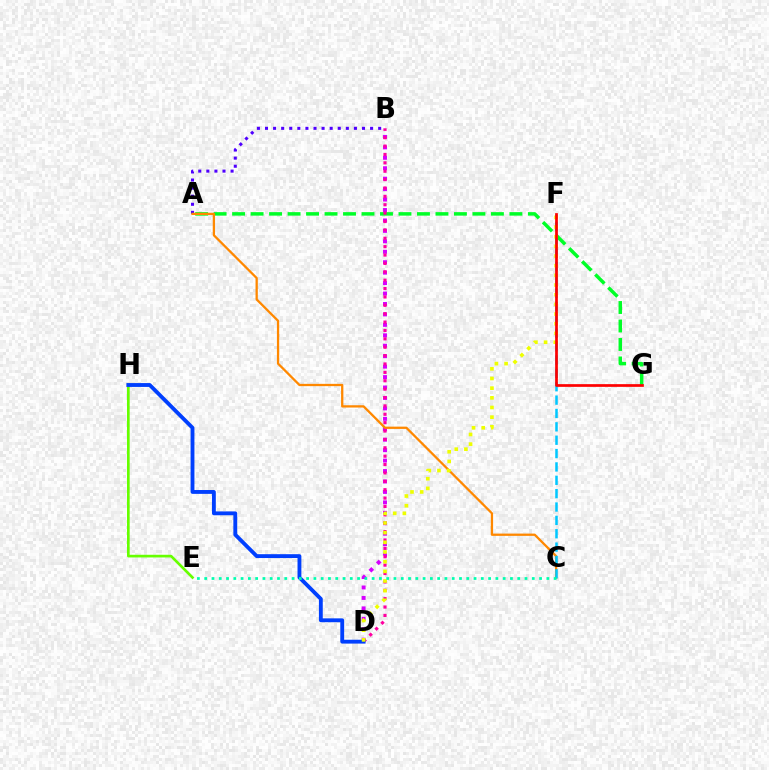{('A', 'G'): [{'color': '#00ff27', 'line_style': 'dashed', 'thickness': 2.51}], ('B', 'D'): [{'color': '#d600ff', 'line_style': 'dotted', 'thickness': 2.84}, {'color': '#ff00a0', 'line_style': 'dotted', 'thickness': 2.28}], ('A', 'B'): [{'color': '#4f00ff', 'line_style': 'dotted', 'thickness': 2.2}], ('A', 'C'): [{'color': '#ff8800', 'line_style': 'solid', 'thickness': 1.64}], ('C', 'F'): [{'color': '#00c7ff', 'line_style': 'dashed', 'thickness': 1.82}], ('E', 'H'): [{'color': '#66ff00', 'line_style': 'solid', 'thickness': 1.92}], ('D', 'H'): [{'color': '#003fff', 'line_style': 'solid', 'thickness': 2.77}], ('D', 'F'): [{'color': '#eeff00', 'line_style': 'dotted', 'thickness': 2.63}], ('C', 'E'): [{'color': '#00ffaf', 'line_style': 'dotted', 'thickness': 1.98}], ('F', 'G'): [{'color': '#ff0000', 'line_style': 'solid', 'thickness': 1.95}]}